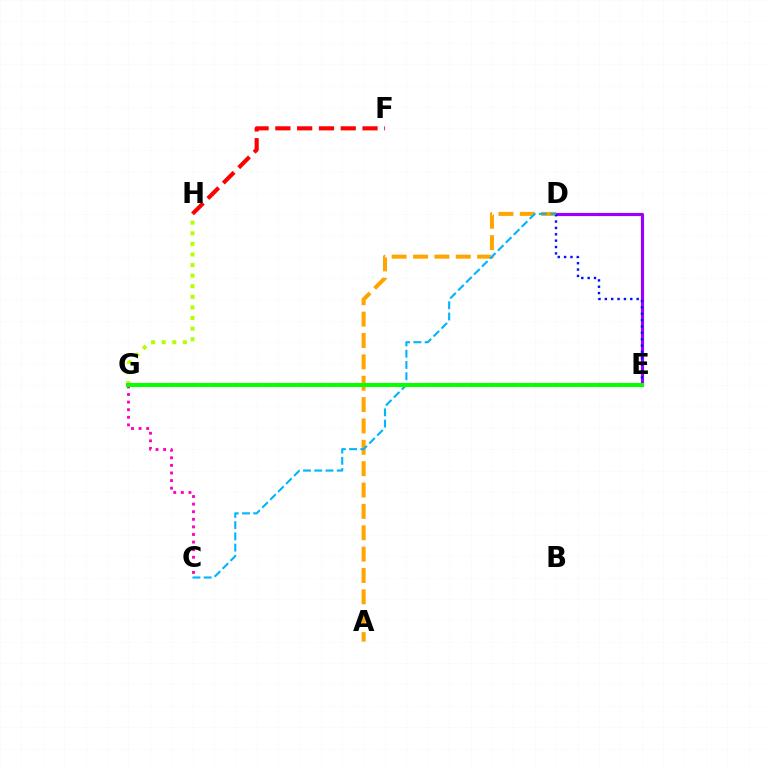{('C', 'G'): [{'color': '#ff00bd', 'line_style': 'dotted', 'thickness': 2.06}], ('D', 'E'): [{'color': '#9b00ff', 'line_style': 'solid', 'thickness': 2.27}, {'color': '#0010ff', 'line_style': 'dotted', 'thickness': 1.73}], ('A', 'D'): [{'color': '#ffa500', 'line_style': 'dashed', 'thickness': 2.9}], ('F', 'H'): [{'color': '#ff0000', 'line_style': 'dashed', 'thickness': 2.96}], ('G', 'H'): [{'color': '#b3ff00', 'line_style': 'dotted', 'thickness': 2.88}], ('C', 'D'): [{'color': '#00b5ff', 'line_style': 'dashed', 'thickness': 1.53}], ('E', 'G'): [{'color': '#00ff9d', 'line_style': 'solid', 'thickness': 2.8}, {'color': '#08ff00', 'line_style': 'solid', 'thickness': 2.91}]}